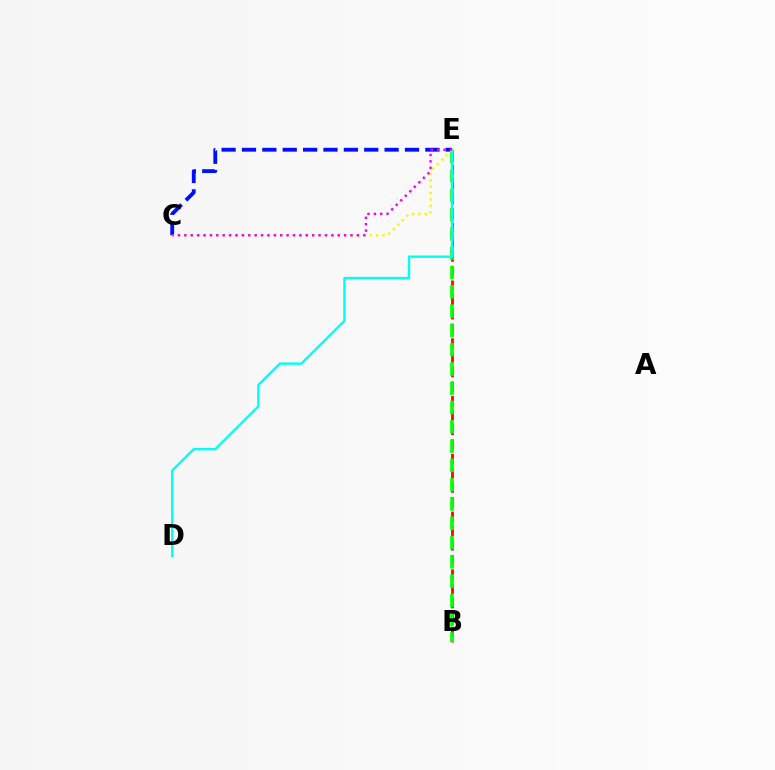{('C', 'E'): [{'color': '#0010ff', 'line_style': 'dashed', 'thickness': 2.77}, {'color': '#fcf500', 'line_style': 'dotted', 'thickness': 1.74}, {'color': '#ee00ff', 'line_style': 'dotted', 'thickness': 1.74}], ('B', 'E'): [{'color': '#ff0000', 'line_style': 'dashed', 'thickness': 1.96}, {'color': '#08ff00', 'line_style': 'dashed', 'thickness': 2.62}], ('D', 'E'): [{'color': '#00fff6', 'line_style': 'solid', 'thickness': 1.72}]}